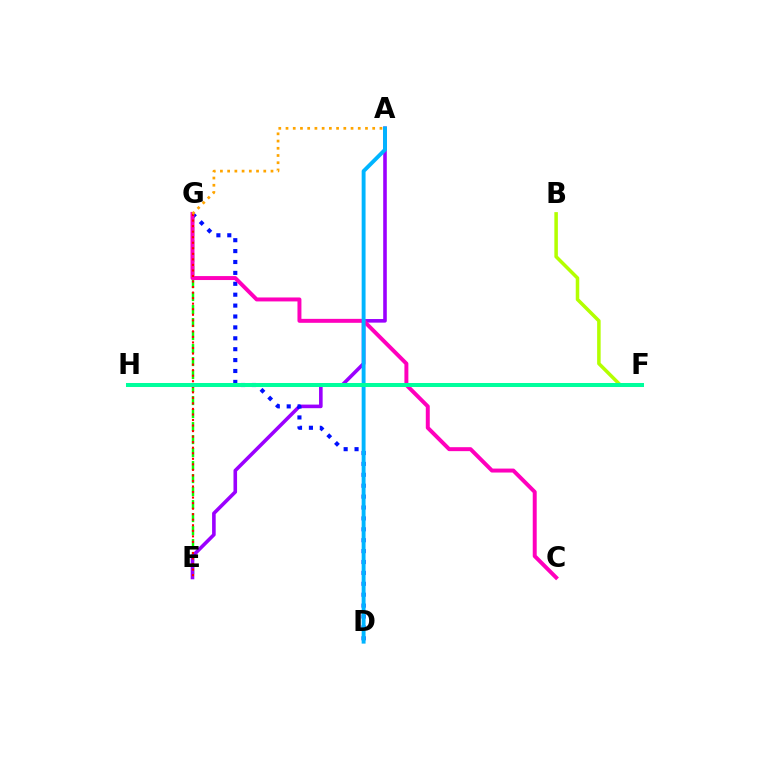{('E', 'G'): [{'color': '#08ff00', 'line_style': 'dashed', 'thickness': 1.77}, {'color': '#ff0000', 'line_style': 'dotted', 'thickness': 1.51}], ('A', 'E'): [{'color': '#9b00ff', 'line_style': 'solid', 'thickness': 2.59}], ('D', 'G'): [{'color': '#0010ff', 'line_style': 'dotted', 'thickness': 2.96}], ('B', 'F'): [{'color': '#b3ff00', 'line_style': 'solid', 'thickness': 2.54}], ('C', 'G'): [{'color': '#ff00bd', 'line_style': 'solid', 'thickness': 2.85}], ('A', 'G'): [{'color': '#ffa500', 'line_style': 'dotted', 'thickness': 1.96}], ('A', 'D'): [{'color': '#00b5ff', 'line_style': 'solid', 'thickness': 2.8}], ('F', 'H'): [{'color': '#00ff9d', 'line_style': 'solid', 'thickness': 2.89}]}